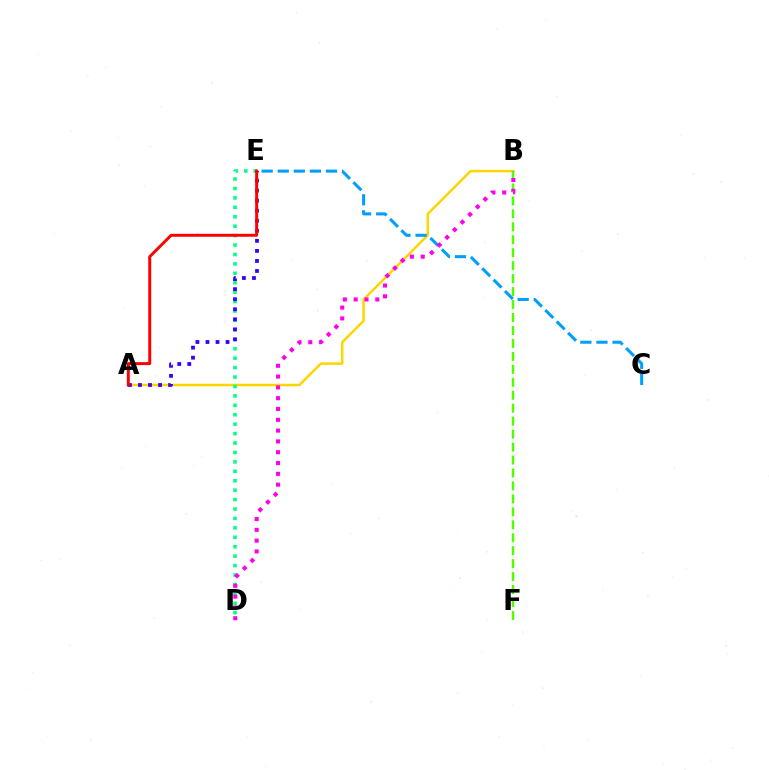{('A', 'B'): [{'color': '#ffd500', 'line_style': 'solid', 'thickness': 1.78}], ('C', 'E'): [{'color': '#009eff', 'line_style': 'dashed', 'thickness': 2.19}], ('D', 'E'): [{'color': '#00ff86', 'line_style': 'dotted', 'thickness': 2.56}], ('B', 'F'): [{'color': '#4fff00', 'line_style': 'dashed', 'thickness': 1.76}], ('A', 'E'): [{'color': '#3700ff', 'line_style': 'dotted', 'thickness': 2.73}, {'color': '#ff0000', 'line_style': 'solid', 'thickness': 2.13}], ('B', 'D'): [{'color': '#ff00ed', 'line_style': 'dotted', 'thickness': 2.94}]}